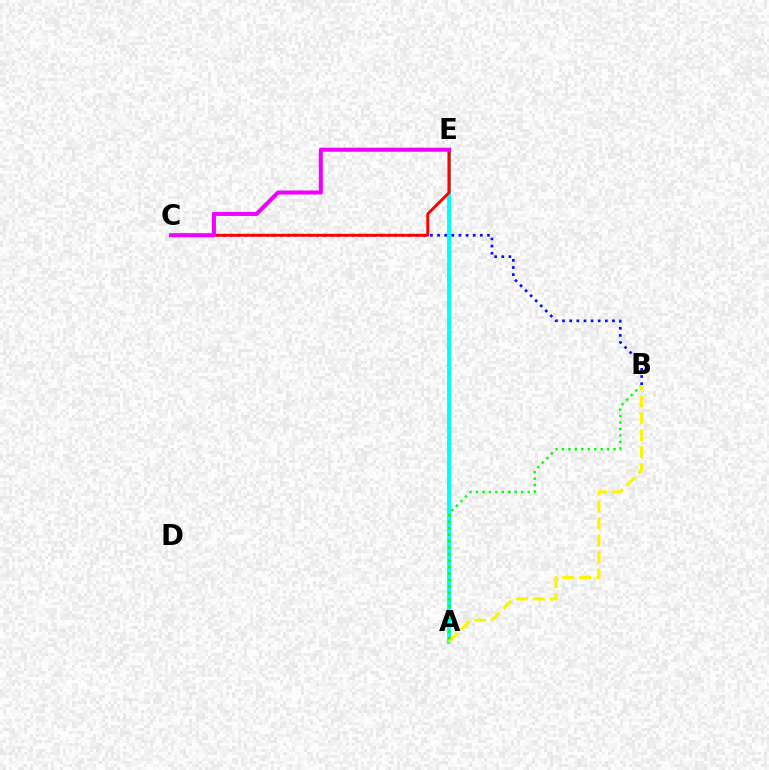{('A', 'E'): [{'color': '#00fff6', 'line_style': 'solid', 'thickness': 2.8}], ('A', 'B'): [{'color': '#08ff00', 'line_style': 'dotted', 'thickness': 1.75}, {'color': '#fcf500', 'line_style': 'dashed', 'thickness': 2.3}], ('B', 'C'): [{'color': '#0010ff', 'line_style': 'dotted', 'thickness': 1.94}], ('C', 'E'): [{'color': '#ff0000', 'line_style': 'solid', 'thickness': 2.1}, {'color': '#ee00ff', 'line_style': 'solid', 'thickness': 2.91}]}